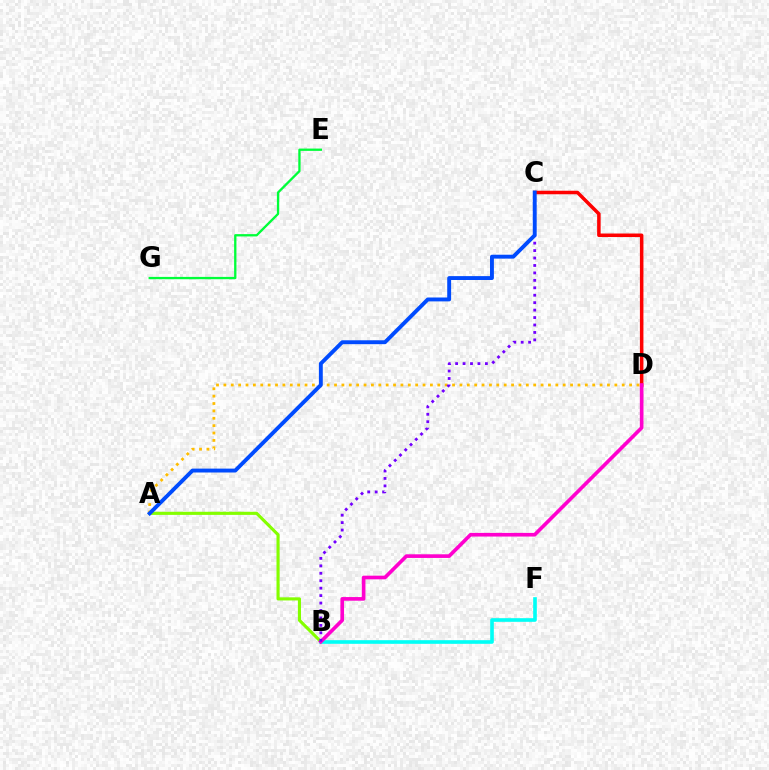{('E', 'G'): [{'color': '#00ff39', 'line_style': 'solid', 'thickness': 1.66}], ('A', 'B'): [{'color': '#84ff00', 'line_style': 'solid', 'thickness': 2.25}], ('C', 'D'): [{'color': '#ff0000', 'line_style': 'solid', 'thickness': 2.54}], ('B', 'F'): [{'color': '#00fff6', 'line_style': 'solid', 'thickness': 2.62}], ('B', 'D'): [{'color': '#ff00cf', 'line_style': 'solid', 'thickness': 2.63}], ('A', 'D'): [{'color': '#ffbd00', 'line_style': 'dotted', 'thickness': 2.0}], ('B', 'C'): [{'color': '#7200ff', 'line_style': 'dotted', 'thickness': 2.02}], ('A', 'C'): [{'color': '#004bff', 'line_style': 'solid', 'thickness': 2.8}]}